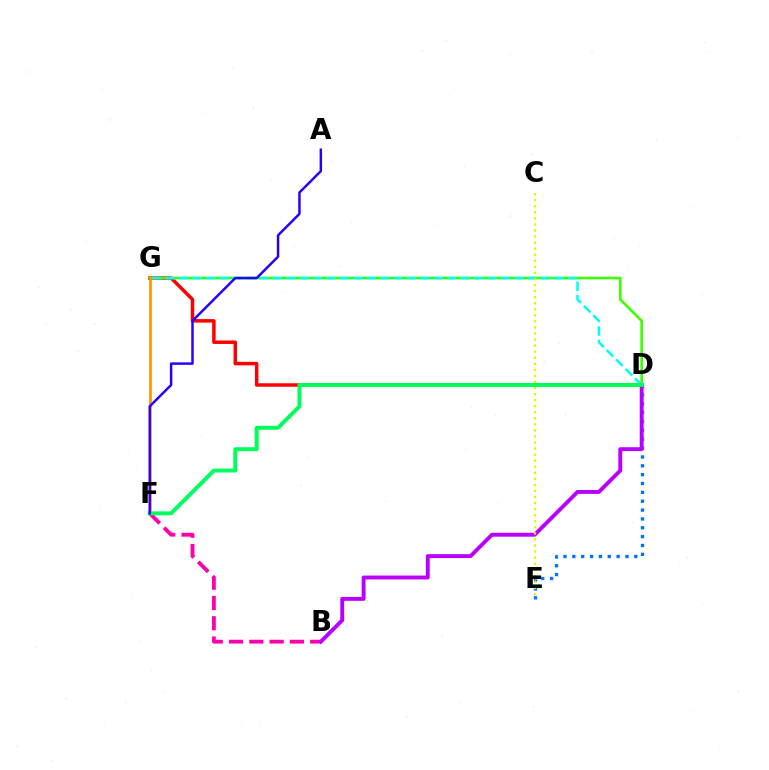{('D', 'G'): [{'color': '#ff0000', 'line_style': 'solid', 'thickness': 2.51}, {'color': '#3dff00', 'line_style': 'solid', 'thickness': 1.92}, {'color': '#00fff6', 'line_style': 'dashed', 'thickness': 1.82}], ('D', 'E'): [{'color': '#0074ff', 'line_style': 'dotted', 'thickness': 2.41}], ('B', 'F'): [{'color': '#ff00ac', 'line_style': 'dashed', 'thickness': 2.76}], ('F', 'G'): [{'color': '#ff9400', 'line_style': 'solid', 'thickness': 1.92}], ('B', 'D'): [{'color': '#b900ff', 'line_style': 'solid', 'thickness': 2.81}], ('C', 'E'): [{'color': '#d1ff00', 'line_style': 'dotted', 'thickness': 1.65}], ('D', 'F'): [{'color': '#00ff5c', 'line_style': 'solid', 'thickness': 2.84}], ('A', 'F'): [{'color': '#2500ff', 'line_style': 'solid', 'thickness': 1.78}]}